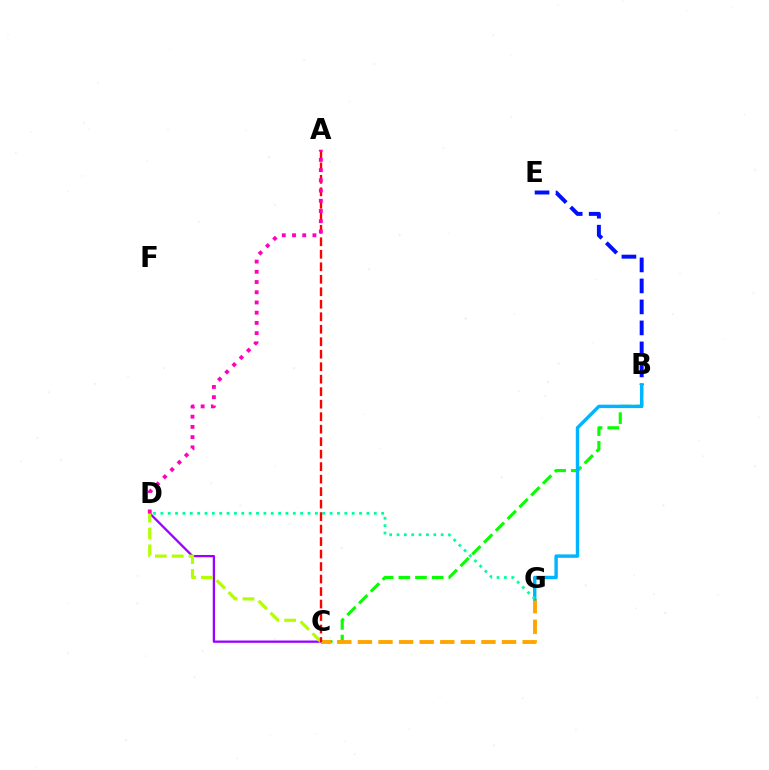{('B', 'E'): [{'color': '#0010ff', 'line_style': 'dashed', 'thickness': 2.85}], ('B', 'C'): [{'color': '#08ff00', 'line_style': 'dashed', 'thickness': 2.27}], ('C', 'D'): [{'color': '#9b00ff', 'line_style': 'solid', 'thickness': 1.65}, {'color': '#b3ff00', 'line_style': 'dashed', 'thickness': 2.29}], ('C', 'G'): [{'color': '#ffa500', 'line_style': 'dashed', 'thickness': 2.8}], ('B', 'G'): [{'color': '#00b5ff', 'line_style': 'solid', 'thickness': 2.46}], ('D', 'G'): [{'color': '#00ff9d', 'line_style': 'dotted', 'thickness': 2.0}], ('A', 'C'): [{'color': '#ff0000', 'line_style': 'dashed', 'thickness': 1.7}], ('A', 'D'): [{'color': '#ff00bd', 'line_style': 'dotted', 'thickness': 2.78}]}